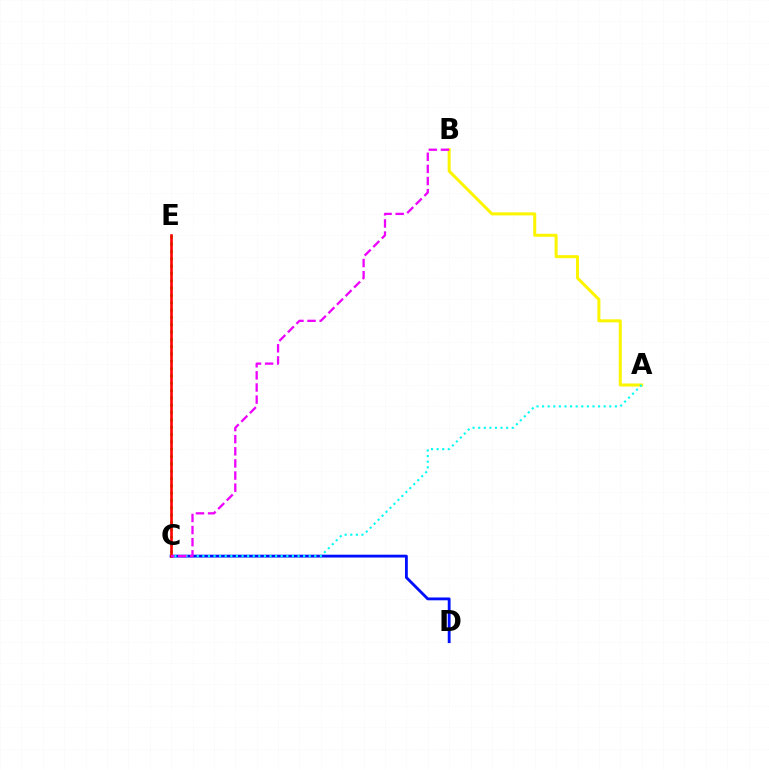{('A', 'B'): [{'color': '#fcf500', 'line_style': 'solid', 'thickness': 2.18}], ('C', 'D'): [{'color': '#0010ff', 'line_style': 'solid', 'thickness': 2.05}], ('A', 'C'): [{'color': '#00fff6', 'line_style': 'dotted', 'thickness': 1.52}], ('C', 'E'): [{'color': '#08ff00', 'line_style': 'dotted', 'thickness': 1.99}, {'color': '#ff0000', 'line_style': 'solid', 'thickness': 1.88}], ('B', 'C'): [{'color': '#ee00ff', 'line_style': 'dashed', 'thickness': 1.65}]}